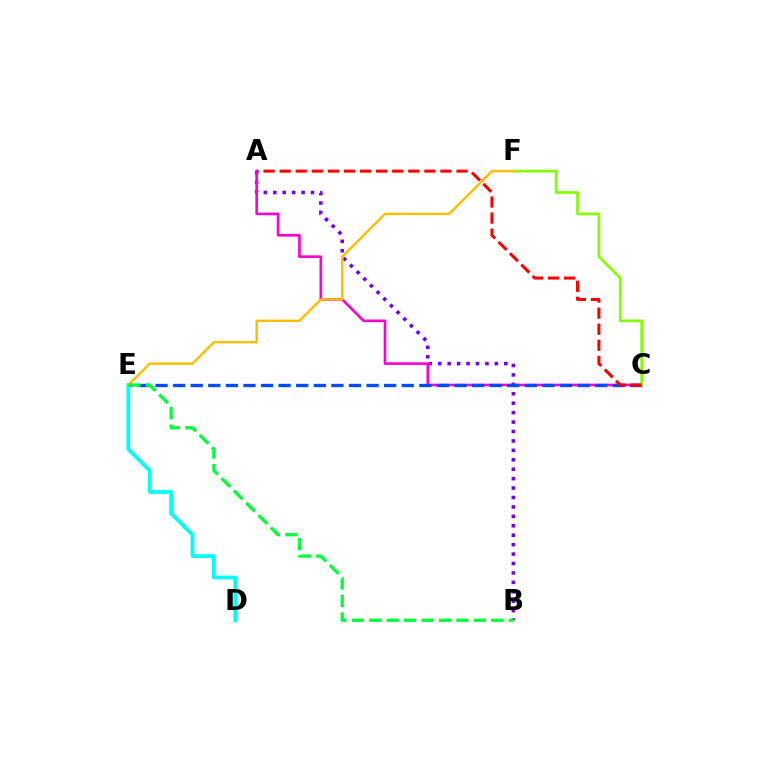{('A', 'B'): [{'color': '#7200ff', 'line_style': 'dotted', 'thickness': 2.56}], ('A', 'C'): [{'color': '#ff00cf', 'line_style': 'solid', 'thickness': 1.9}, {'color': '#ff0000', 'line_style': 'dashed', 'thickness': 2.18}], ('C', 'E'): [{'color': '#004bff', 'line_style': 'dashed', 'thickness': 2.39}], ('C', 'F'): [{'color': '#84ff00', 'line_style': 'solid', 'thickness': 1.96}], ('D', 'E'): [{'color': '#00fff6', 'line_style': 'solid', 'thickness': 2.74}], ('E', 'F'): [{'color': '#ffbd00', 'line_style': 'solid', 'thickness': 1.73}], ('B', 'E'): [{'color': '#00ff39', 'line_style': 'dashed', 'thickness': 2.37}]}